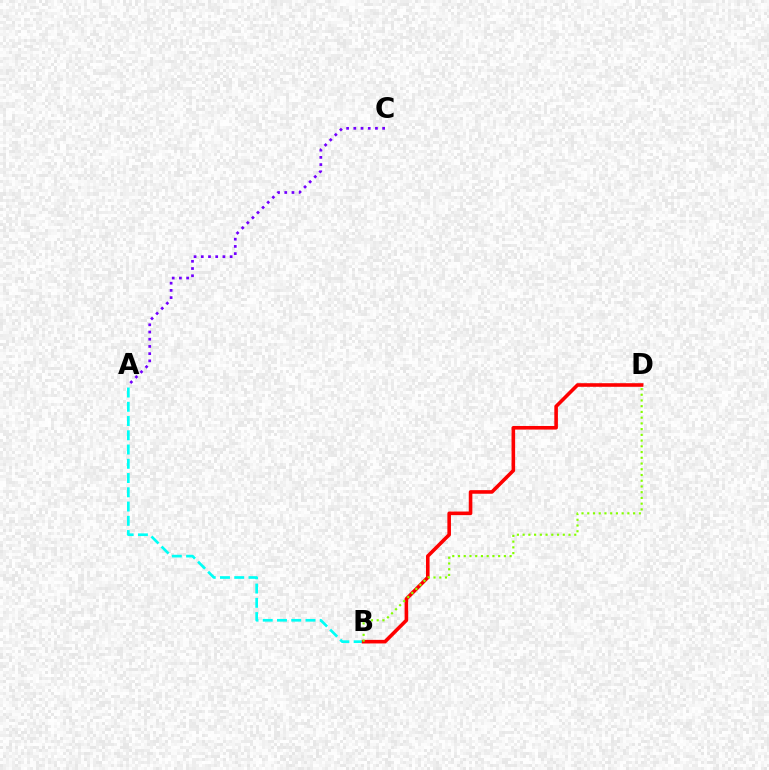{('A', 'C'): [{'color': '#7200ff', 'line_style': 'dotted', 'thickness': 1.96}], ('A', 'B'): [{'color': '#00fff6', 'line_style': 'dashed', 'thickness': 1.94}], ('B', 'D'): [{'color': '#ff0000', 'line_style': 'solid', 'thickness': 2.59}, {'color': '#84ff00', 'line_style': 'dotted', 'thickness': 1.56}]}